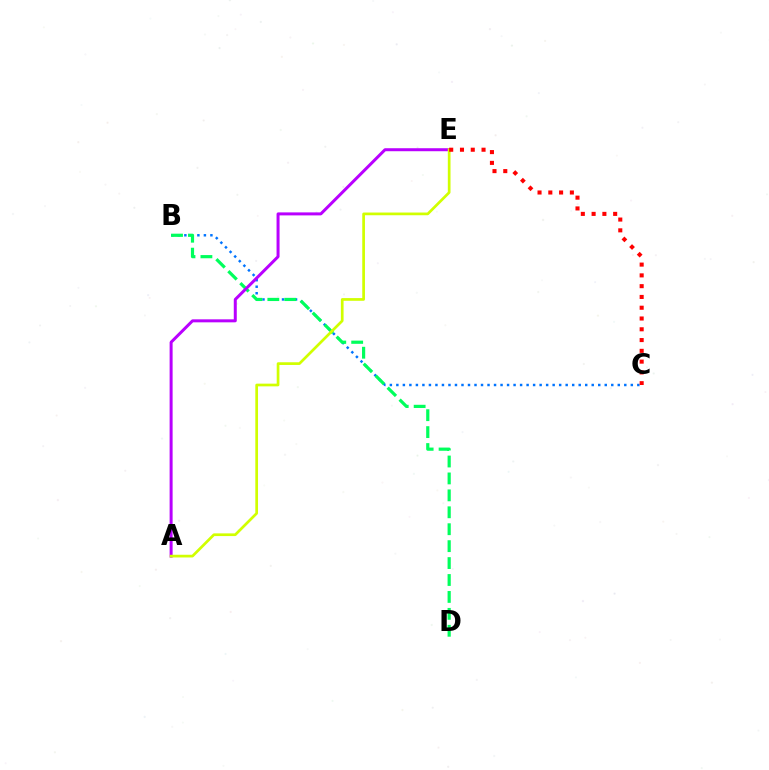{('B', 'C'): [{'color': '#0074ff', 'line_style': 'dotted', 'thickness': 1.77}], ('B', 'D'): [{'color': '#00ff5c', 'line_style': 'dashed', 'thickness': 2.3}], ('A', 'E'): [{'color': '#b900ff', 'line_style': 'solid', 'thickness': 2.16}, {'color': '#d1ff00', 'line_style': 'solid', 'thickness': 1.95}], ('C', 'E'): [{'color': '#ff0000', 'line_style': 'dotted', 'thickness': 2.93}]}